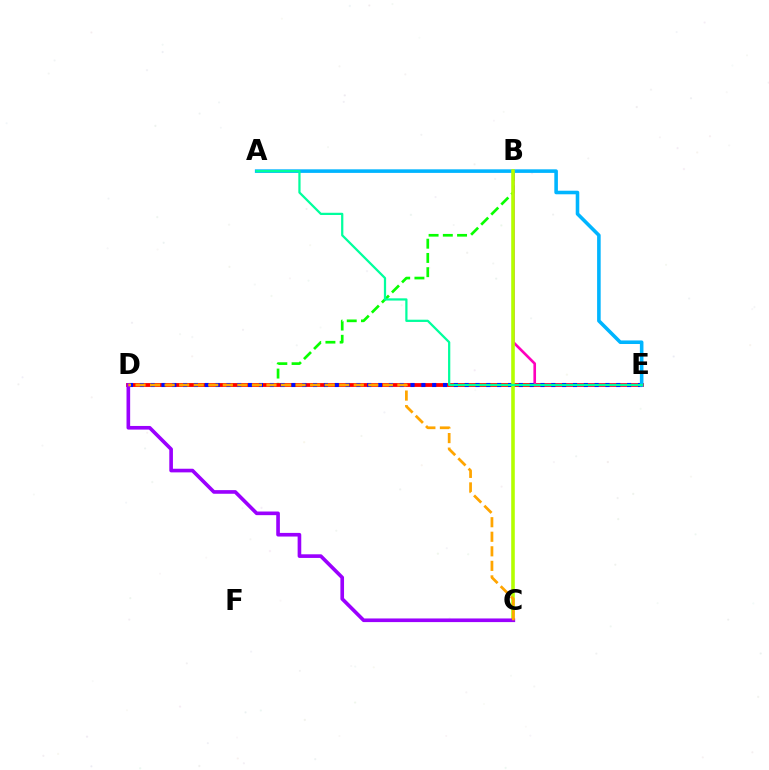{('B', 'D'): [{'color': '#08ff00', 'line_style': 'dashed', 'thickness': 1.93}], ('D', 'E'): [{'color': '#ff0000', 'line_style': 'solid', 'thickness': 2.74}, {'color': '#0010ff', 'line_style': 'dotted', 'thickness': 2.94}], ('B', 'E'): [{'color': '#ff00bd', 'line_style': 'solid', 'thickness': 1.9}], ('A', 'E'): [{'color': '#00b5ff', 'line_style': 'solid', 'thickness': 2.57}, {'color': '#00ff9d', 'line_style': 'solid', 'thickness': 1.61}], ('B', 'C'): [{'color': '#b3ff00', 'line_style': 'solid', 'thickness': 2.58}], ('C', 'D'): [{'color': '#9b00ff', 'line_style': 'solid', 'thickness': 2.62}, {'color': '#ffa500', 'line_style': 'dashed', 'thickness': 1.98}]}